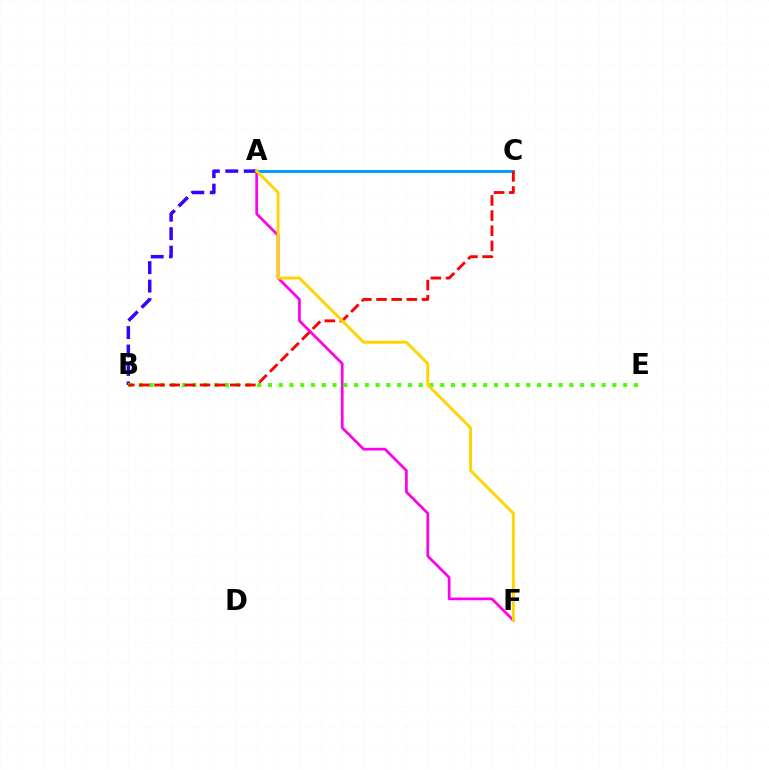{('A', 'C'): [{'color': '#00ff86', 'line_style': 'dashed', 'thickness': 2.02}, {'color': '#009eff', 'line_style': 'solid', 'thickness': 2.13}], ('A', 'B'): [{'color': '#3700ff', 'line_style': 'dashed', 'thickness': 2.51}], ('A', 'F'): [{'color': '#ff00ed', 'line_style': 'solid', 'thickness': 1.96}, {'color': '#ffd500', 'line_style': 'solid', 'thickness': 2.11}], ('B', 'E'): [{'color': '#4fff00', 'line_style': 'dotted', 'thickness': 2.92}], ('B', 'C'): [{'color': '#ff0000', 'line_style': 'dashed', 'thickness': 2.06}]}